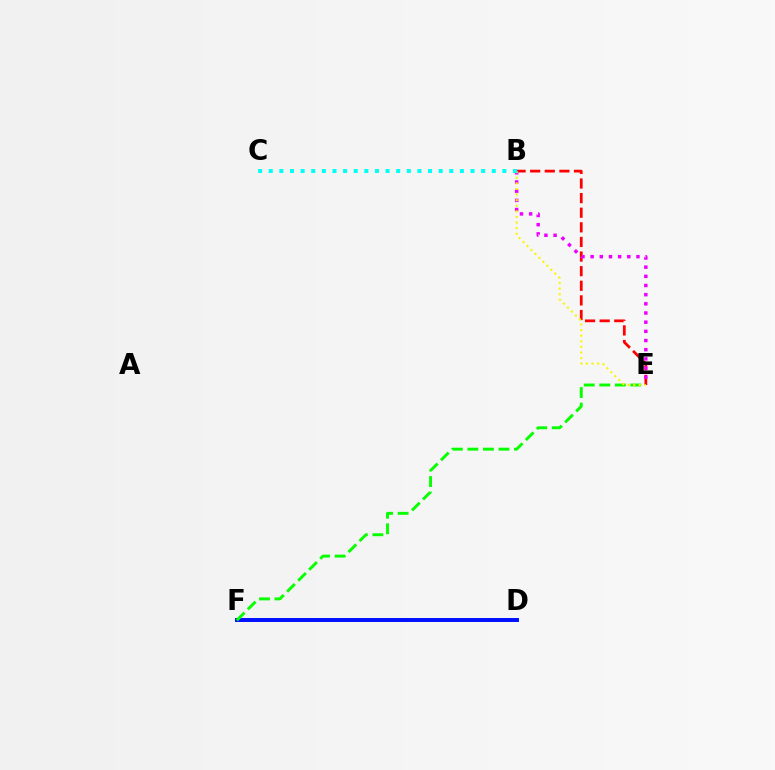{('B', 'E'): [{'color': '#ff0000', 'line_style': 'dashed', 'thickness': 1.99}, {'color': '#ee00ff', 'line_style': 'dotted', 'thickness': 2.49}, {'color': '#fcf500', 'line_style': 'dotted', 'thickness': 1.52}], ('D', 'F'): [{'color': '#0010ff', 'line_style': 'solid', 'thickness': 2.85}], ('E', 'F'): [{'color': '#08ff00', 'line_style': 'dashed', 'thickness': 2.11}], ('B', 'C'): [{'color': '#00fff6', 'line_style': 'dotted', 'thickness': 2.89}]}